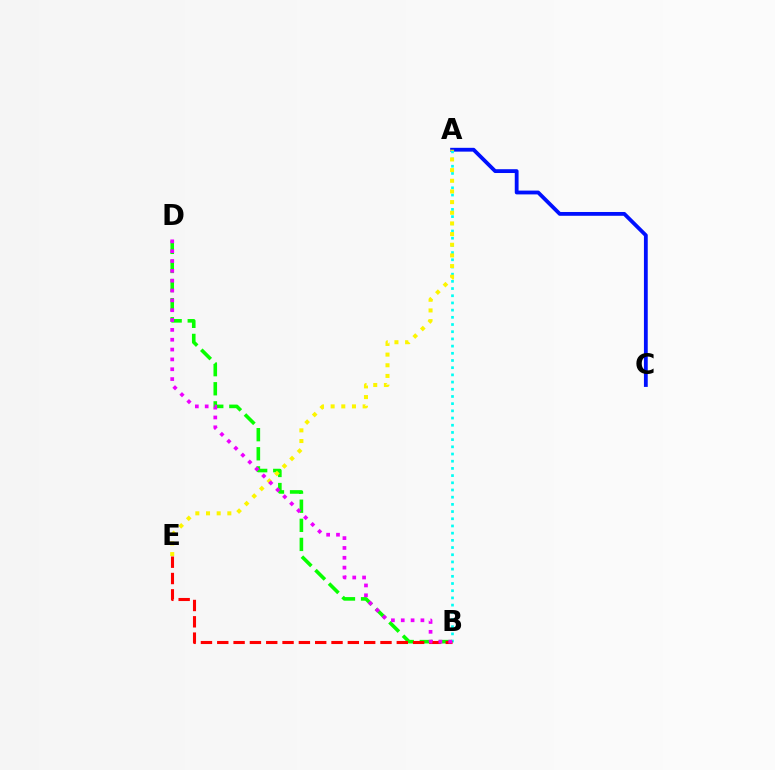{('A', 'C'): [{'color': '#0010ff', 'line_style': 'solid', 'thickness': 2.74}], ('A', 'B'): [{'color': '#00fff6', 'line_style': 'dotted', 'thickness': 1.95}], ('B', 'D'): [{'color': '#08ff00', 'line_style': 'dashed', 'thickness': 2.59}, {'color': '#ee00ff', 'line_style': 'dotted', 'thickness': 2.67}], ('A', 'E'): [{'color': '#fcf500', 'line_style': 'dotted', 'thickness': 2.9}], ('B', 'E'): [{'color': '#ff0000', 'line_style': 'dashed', 'thickness': 2.22}]}